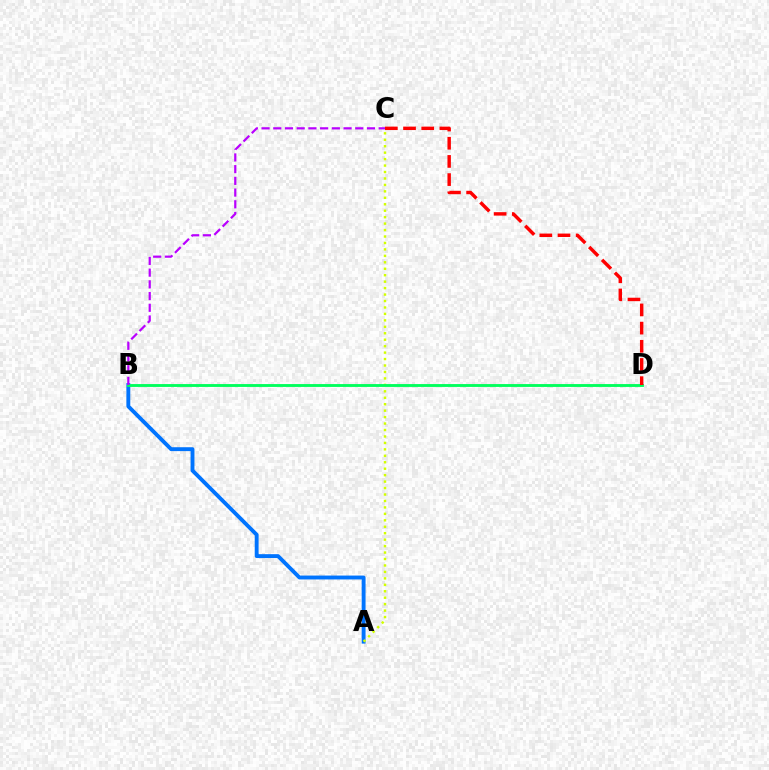{('A', 'B'): [{'color': '#0074ff', 'line_style': 'solid', 'thickness': 2.8}], ('A', 'C'): [{'color': '#d1ff00', 'line_style': 'dotted', 'thickness': 1.75}], ('B', 'D'): [{'color': '#00ff5c', 'line_style': 'solid', 'thickness': 2.06}], ('C', 'D'): [{'color': '#ff0000', 'line_style': 'dashed', 'thickness': 2.47}], ('B', 'C'): [{'color': '#b900ff', 'line_style': 'dashed', 'thickness': 1.59}]}